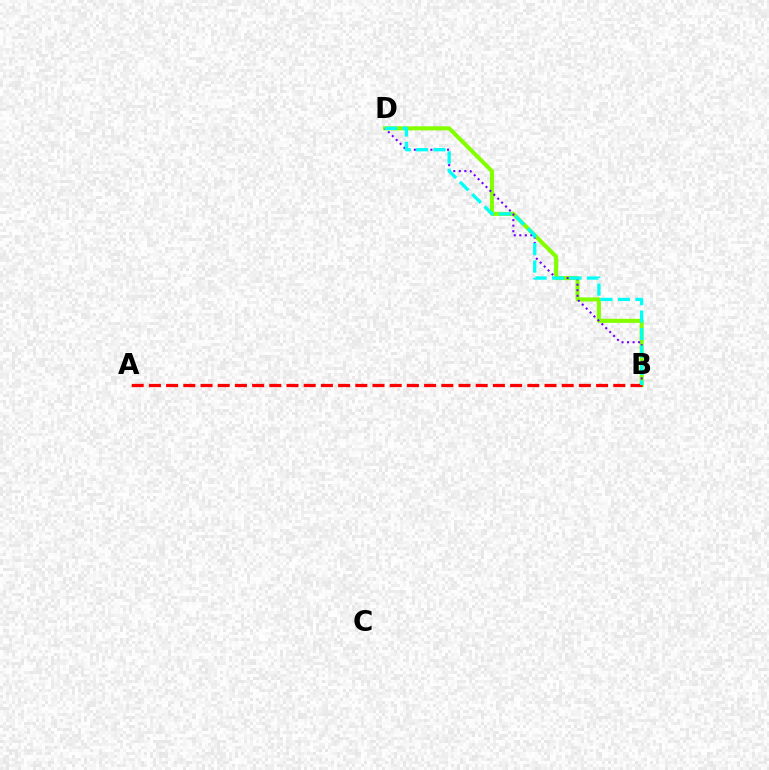{('B', 'D'): [{'color': '#84ff00', 'line_style': 'solid', 'thickness': 2.93}, {'color': '#7200ff', 'line_style': 'dotted', 'thickness': 1.5}, {'color': '#00fff6', 'line_style': 'dashed', 'thickness': 2.37}], ('A', 'B'): [{'color': '#ff0000', 'line_style': 'dashed', 'thickness': 2.34}]}